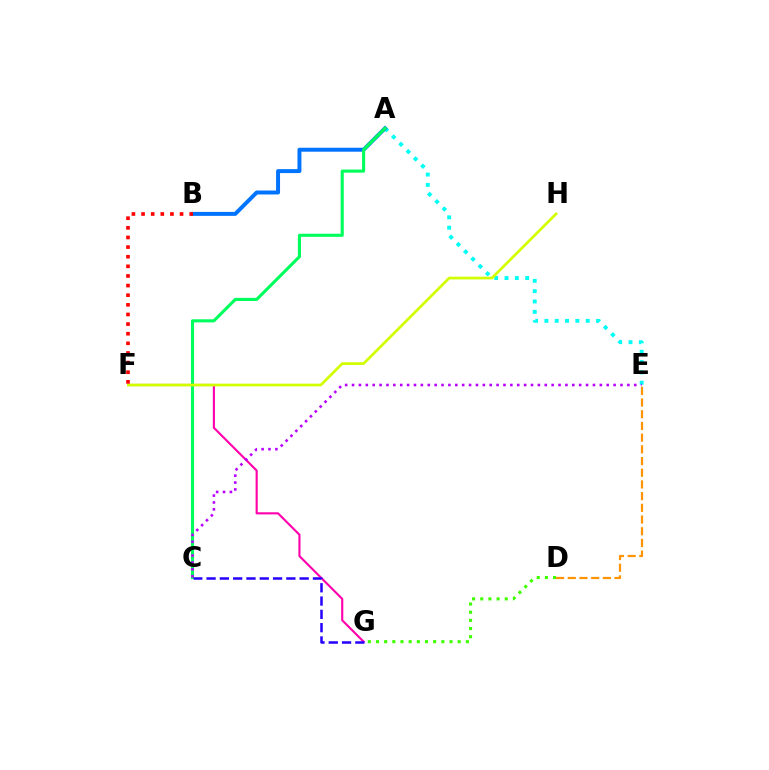{('A', 'E'): [{'color': '#00fff6', 'line_style': 'dotted', 'thickness': 2.81}], ('A', 'B'): [{'color': '#0074ff', 'line_style': 'solid', 'thickness': 2.85}], ('A', 'C'): [{'color': '#00ff5c', 'line_style': 'solid', 'thickness': 2.24}], ('F', 'G'): [{'color': '#ff00ac', 'line_style': 'solid', 'thickness': 1.53}], ('F', 'H'): [{'color': '#d1ff00', 'line_style': 'solid', 'thickness': 1.95}], ('D', 'G'): [{'color': '#3dff00', 'line_style': 'dotted', 'thickness': 2.22}], ('B', 'F'): [{'color': '#ff0000', 'line_style': 'dotted', 'thickness': 2.62}], ('C', 'E'): [{'color': '#b900ff', 'line_style': 'dotted', 'thickness': 1.87}], ('D', 'E'): [{'color': '#ff9400', 'line_style': 'dashed', 'thickness': 1.59}], ('C', 'G'): [{'color': '#2500ff', 'line_style': 'dashed', 'thickness': 1.81}]}